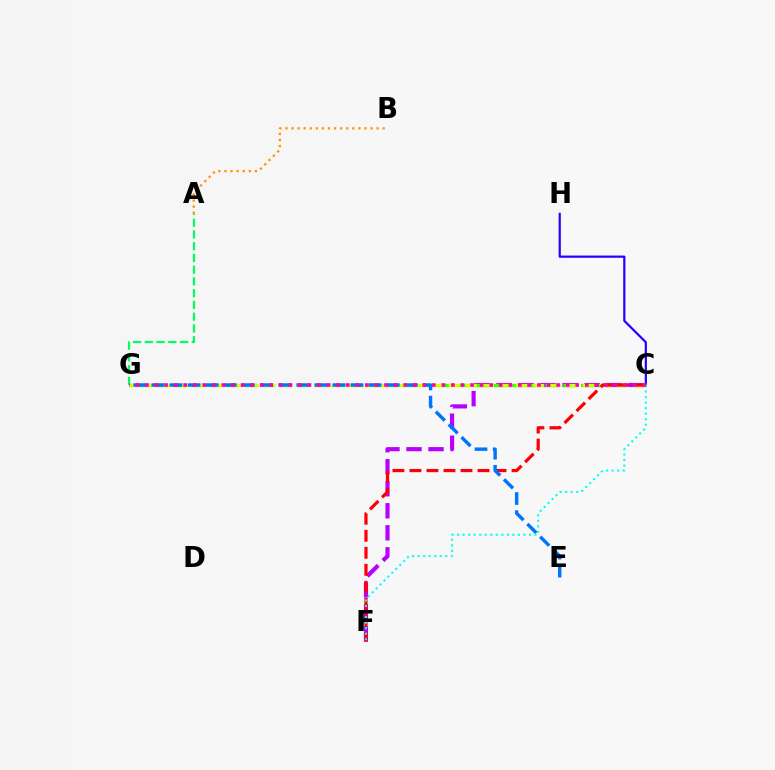{('A', 'G'): [{'color': '#00ff5c', 'line_style': 'dashed', 'thickness': 1.6}], ('C', 'F'): [{'color': '#b900ff', 'line_style': 'dashed', 'thickness': 2.99}, {'color': '#ff0000', 'line_style': 'dashed', 'thickness': 2.31}, {'color': '#00fff6', 'line_style': 'dotted', 'thickness': 1.5}], ('A', 'B'): [{'color': '#ff9400', 'line_style': 'dotted', 'thickness': 1.65}], ('C', 'H'): [{'color': '#2500ff', 'line_style': 'solid', 'thickness': 1.58}], ('C', 'G'): [{'color': '#3dff00', 'line_style': 'dashed', 'thickness': 2.41}, {'color': '#d1ff00', 'line_style': 'dashed', 'thickness': 2.28}, {'color': '#ff00ac', 'line_style': 'dotted', 'thickness': 2.6}], ('E', 'G'): [{'color': '#0074ff', 'line_style': 'dashed', 'thickness': 2.46}]}